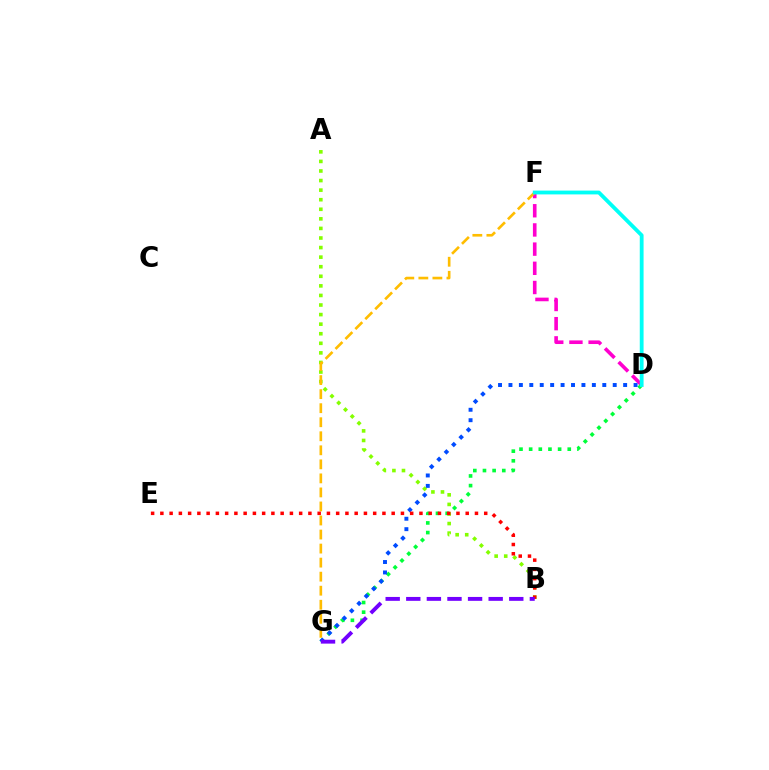{('D', 'F'): [{'color': '#ff00cf', 'line_style': 'dashed', 'thickness': 2.61}, {'color': '#00fff6', 'line_style': 'solid', 'thickness': 2.74}], ('D', 'G'): [{'color': '#00ff39', 'line_style': 'dotted', 'thickness': 2.62}, {'color': '#004bff', 'line_style': 'dotted', 'thickness': 2.83}], ('A', 'B'): [{'color': '#84ff00', 'line_style': 'dotted', 'thickness': 2.6}], ('F', 'G'): [{'color': '#ffbd00', 'line_style': 'dashed', 'thickness': 1.91}], ('B', 'E'): [{'color': '#ff0000', 'line_style': 'dotted', 'thickness': 2.51}], ('B', 'G'): [{'color': '#7200ff', 'line_style': 'dashed', 'thickness': 2.8}]}